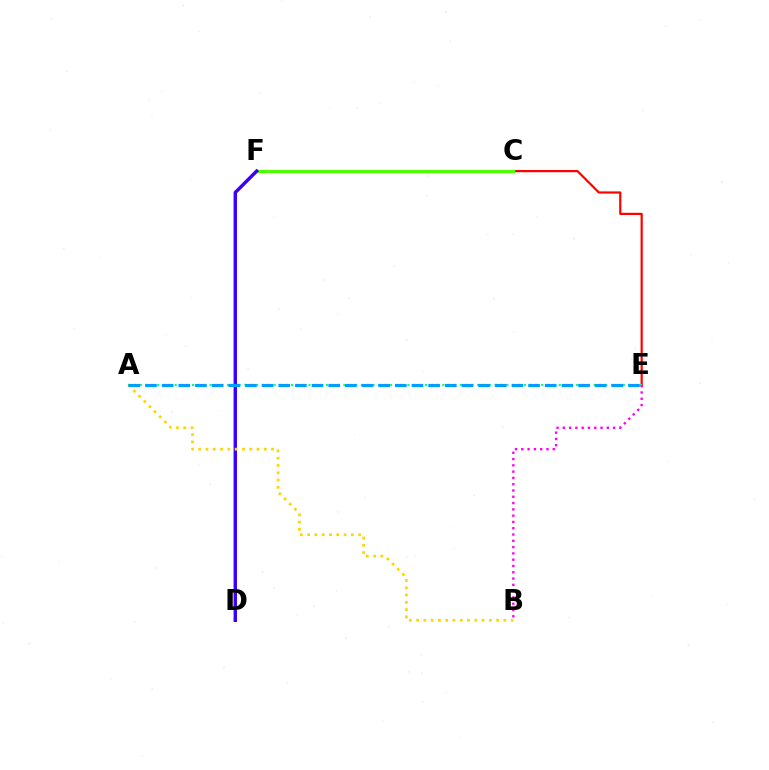{('C', 'E'): [{'color': '#ff0000', 'line_style': 'solid', 'thickness': 1.59}], ('C', 'F'): [{'color': '#4fff00', 'line_style': 'solid', 'thickness': 2.34}], ('D', 'F'): [{'color': '#3700ff', 'line_style': 'solid', 'thickness': 2.46}], ('A', 'B'): [{'color': '#ffd500', 'line_style': 'dotted', 'thickness': 1.98}], ('A', 'E'): [{'color': '#00ff86', 'line_style': 'dotted', 'thickness': 1.58}, {'color': '#009eff', 'line_style': 'dashed', 'thickness': 2.26}], ('B', 'E'): [{'color': '#ff00ed', 'line_style': 'dotted', 'thickness': 1.71}]}